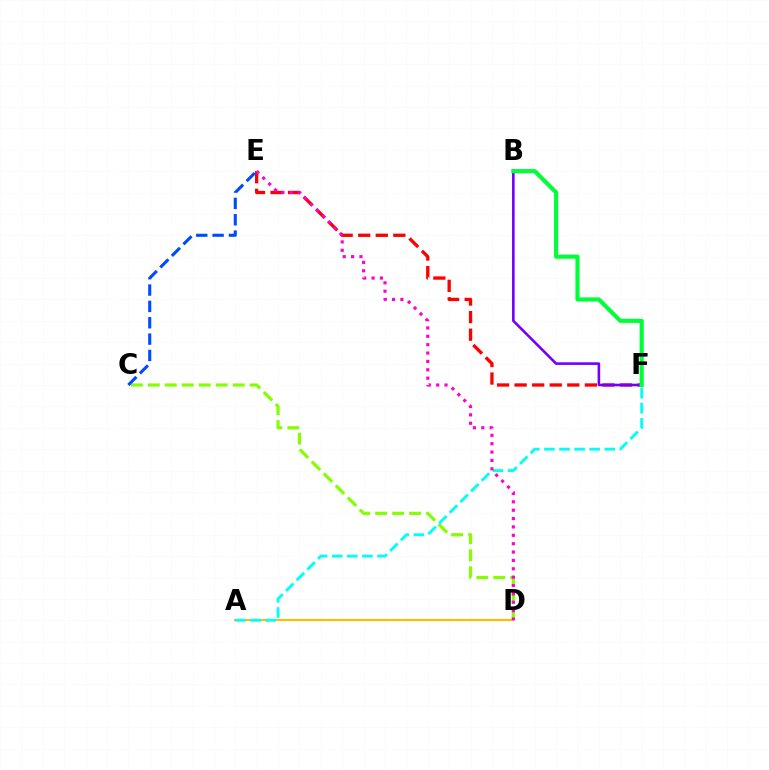{('C', 'D'): [{'color': '#84ff00', 'line_style': 'dashed', 'thickness': 2.31}], ('E', 'F'): [{'color': '#ff0000', 'line_style': 'dashed', 'thickness': 2.39}], ('A', 'D'): [{'color': '#ffbd00', 'line_style': 'solid', 'thickness': 1.52}], ('C', 'E'): [{'color': '#004bff', 'line_style': 'dashed', 'thickness': 2.22}], ('B', 'F'): [{'color': '#7200ff', 'line_style': 'solid', 'thickness': 1.88}, {'color': '#00ff39', 'line_style': 'solid', 'thickness': 2.98}], ('A', 'F'): [{'color': '#00fff6', 'line_style': 'dashed', 'thickness': 2.05}], ('D', 'E'): [{'color': '#ff00cf', 'line_style': 'dotted', 'thickness': 2.27}]}